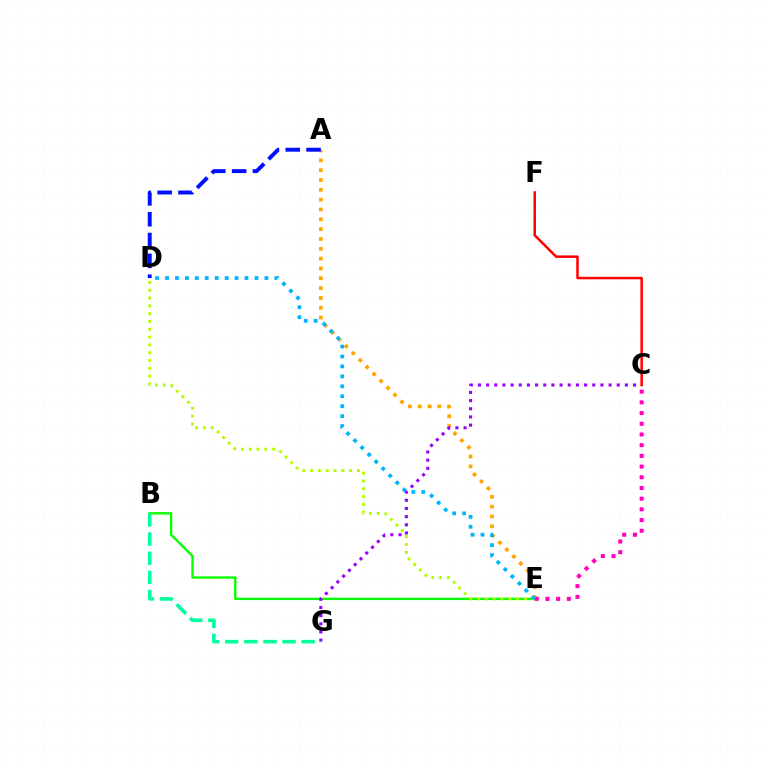{('A', 'E'): [{'color': '#ffa500', 'line_style': 'dotted', 'thickness': 2.67}], ('A', 'D'): [{'color': '#0010ff', 'line_style': 'dashed', 'thickness': 2.83}], ('B', 'E'): [{'color': '#08ff00', 'line_style': 'solid', 'thickness': 1.7}], ('D', 'E'): [{'color': '#b3ff00', 'line_style': 'dotted', 'thickness': 2.12}, {'color': '#00b5ff', 'line_style': 'dotted', 'thickness': 2.7}], ('C', 'E'): [{'color': '#ff00bd', 'line_style': 'dotted', 'thickness': 2.91}], ('C', 'G'): [{'color': '#9b00ff', 'line_style': 'dotted', 'thickness': 2.22}], ('B', 'G'): [{'color': '#00ff9d', 'line_style': 'dashed', 'thickness': 2.6}], ('C', 'F'): [{'color': '#ff0000', 'line_style': 'solid', 'thickness': 1.8}]}